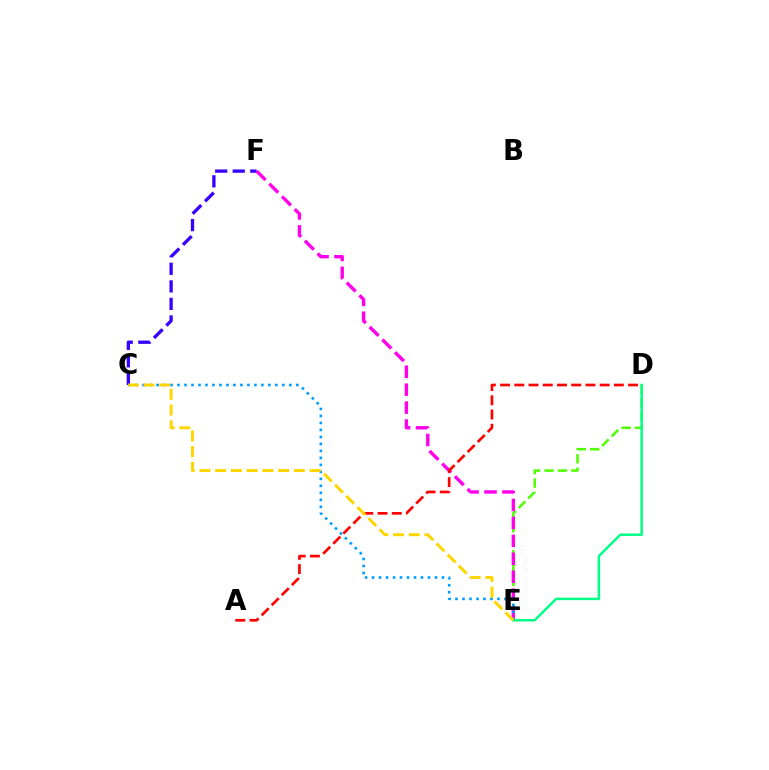{('D', 'E'): [{'color': '#4fff00', 'line_style': 'dashed', 'thickness': 1.82}, {'color': '#00ff86', 'line_style': 'solid', 'thickness': 1.8}], ('C', 'F'): [{'color': '#3700ff', 'line_style': 'dashed', 'thickness': 2.38}], ('E', 'F'): [{'color': '#ff00ed', 'line_style': 'dashed', 'thickness': 2.44}], ('A', 'D'): [{'color': '#ff0000', 'line_style': 'dashed', 'thickness': 1.93}], ('C', 'E'): [{'color': '#009eff', 'line_style': 'dotted', 'thickness': 1.9}, {'color': '#ffd500', 'line_style': 'dashed', 'thickness': 2.14}]}